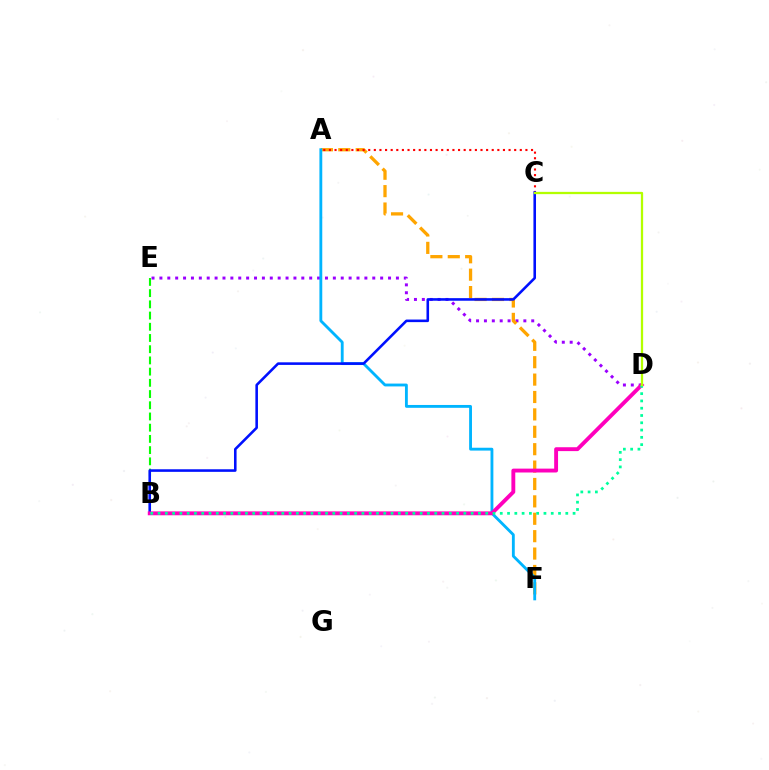{('D', 'E'): [{'color': '#9b00ff', 'line_style': 'dotted', 'thickness': 2.14}], ('B', 'E'): [{'color': '#08ff00', 'line_style': 'dashed', 'thickness': 1.52}], ('A', 'F'): [{'color': '#ffa500', 'line_style': 'dashed', 'thickness': 2.36}, {'color': '#00b5ff', 'line_style': 'solid', 'thickness': 2.05}], ('A', 'C'): [{'color': '#ff0000', 'line_style': 'dotted', 'thickness': 1.53}], ('B', 'C'): [{'color': '#0010ff', 'line_style': 'solid', 'thickness': 1.86}], ('B', 'D'): [{'color': '#ff00bd', 'line_style': 'solid', 'thickness': 2.79}, {'color': '#00ff9d', 'line_style': 'dotted', 'thickness': 1.98}], ('C', 'D'): [{'color': '#b3ff00', 'line_style': 'solid', 'thickness': 1.63}]}